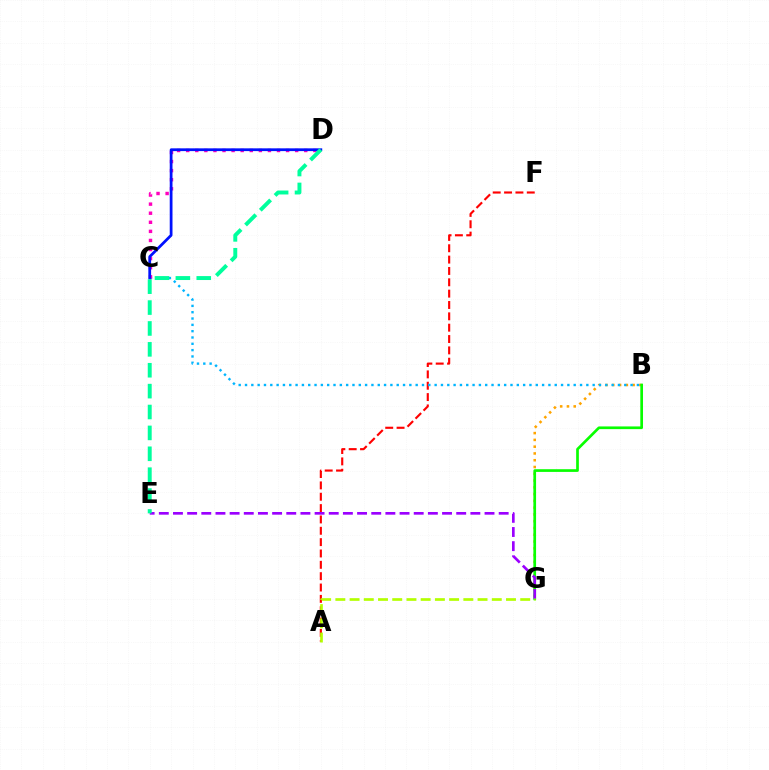{('B', 'G'): [{'color': '#ffa500', 'line_style': 'dotted', 'thickness': 1.84}, {'color': '#08ff00', 'line_style': 'solid', 'thickness': 1.94}], ('A', 'F'): [{'color': '#ff0000', 'line_style': 'dashed', 'thickness': 1.54}], ('B', 'C'): [{'color': '#00b5ff', 'line_style': 'dotted', 'thickness': 1.72}], ('E', 'G'): [{'color': '#9b00ff', 'line_style': 'dashed', 'thickness': 1.92}], ('C', 'D'): [{'color': '#ff00bd', 'line_style': 'dotted', 'thickness': 2.47}, {'color': '#0010ff', 'line_style': 'solid', 'thickness': 1.99}], ('D', 'E'): [{'color': '#00ff9d', 'line_style': 'dashed', 'thickness': 2.84}], ('A', 'G'): [{'color': '#b3ff00', 'line_style': 'dashed', 'thickness': 1.93}]}